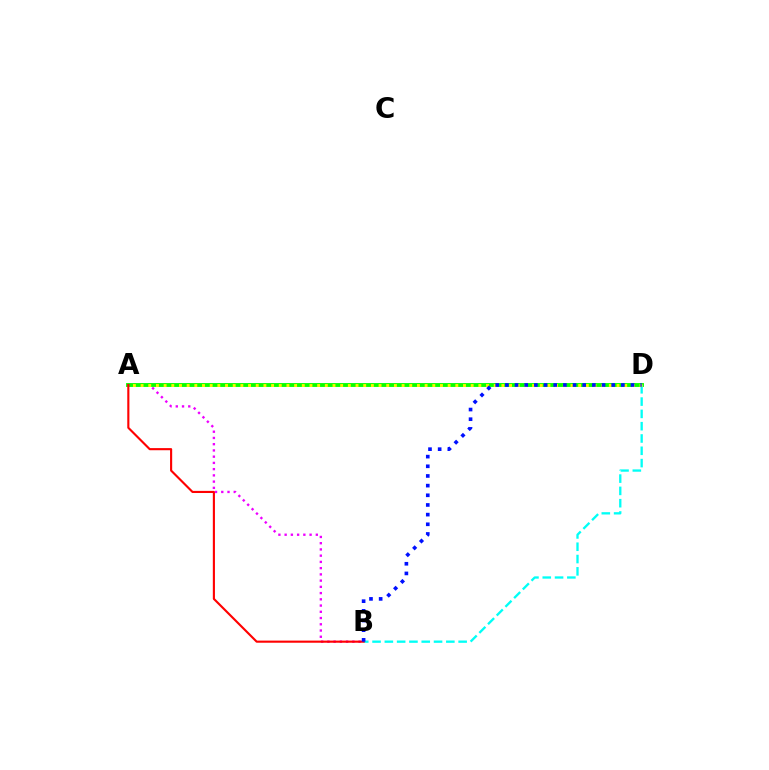{('A', 'B'): [{'color': '#ee00ff', 'line_style': 'dotted', 'thickness': 1.69}, {'color': '#ff0000', 'line_style': 'solid', 'thickness': 1.53}], ('A', 'D'): [{'color': '#08ff00', 'line_style': 'solid', 'thickness': 2.78}, {'color': '#fcf500', 'line_style': 'dotted', 'thickness': 2.09}], ('B', 'D'): [{'color': '#00fff6', 'line_style': 'dashed', 'thickness': 1.67}, {'color': '#0010ff', 'line_style': 'dotted', 'thickness': 2.63}]}